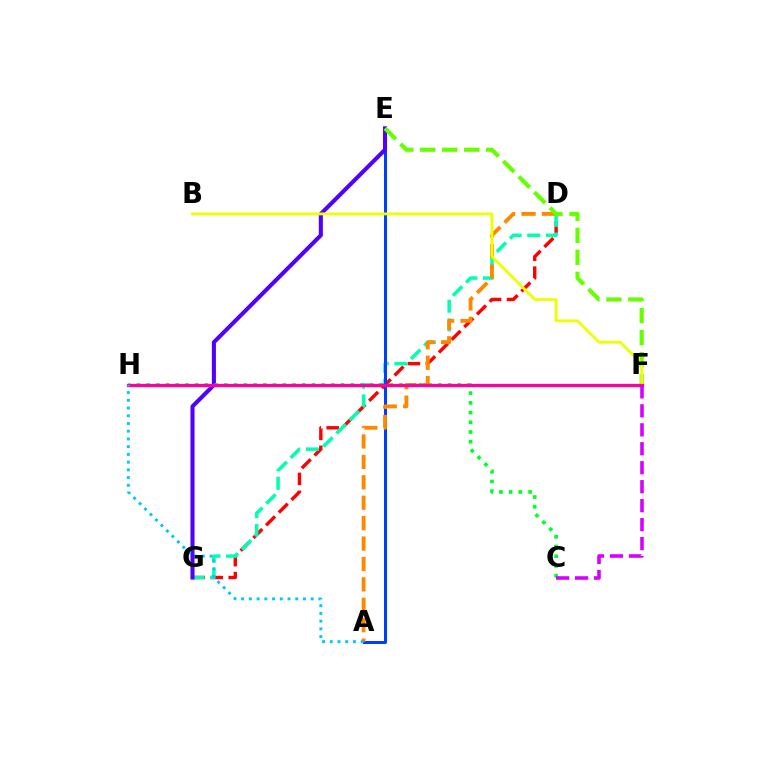{('D', 'G'): [{'color': '#ff0000', 'line_style': 'dashed', 'thickness': 2.44}, {'color': '#00ffaf', 'line_style': 'dashed', 'thickness': 2.53}], ('A', 'E'): [{'color': '#003fff', 'line_style': 'solid', 'thickness': 2.16}], ('A', 'D'): [{'color': '#ff8800', 'line_style': 'dashed', 'thickness': 2.77}], ('E', 'G'): [{'color': '#4f00ff', 'line_style': 'solid', 'thickness': 2.93}], ('C', 'H'): [{'color': '#00ff27', 'line_style': 'dotted', 'thickness': 2.64}], ('E', 'F'): [{'color': '#66ff00', 'line_style': 'dashed', 'thickness': 2.99}], ('B', 'F'): [{'color': '#eeff00', 'line_style': 'solid', 'thickness': 2.03}], ('F', 'H'): [{'color': '#ff00a0', 'line_style': 'solid', 'thickness': 2.37}], ('C', 'F'): [{'color': '#d600ff', 'line_style': 'dashed', 'thickness': 2.58}], ('A', 'H'): [{'color': '#00c7ff', 'line_style': 'dotted', 'thickness': 2.1}]}